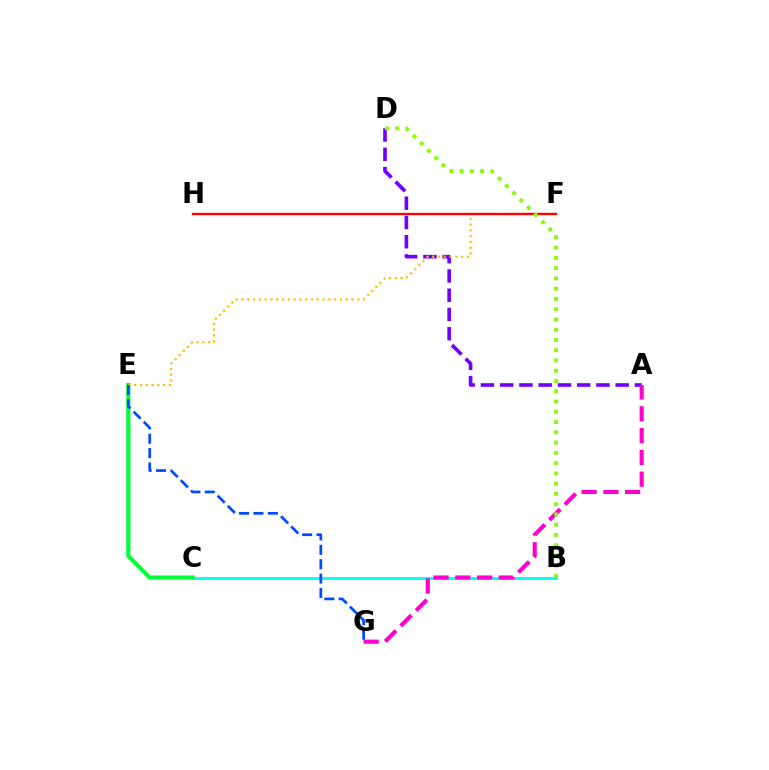{('B', 'C'): [{'color': '#00fff6', 'line_style': 'solid', 'thickness': 2.08}], ('C', 'E'): [{'color': '#00ff39', 'line_style': 'solid', 'thickness': 2.97}], ('A', 'D'): [{'color': '#7200ff', 'line_style': 'dashed', 'thickness': 2.62}], ('A', 'G'): [{'color': '#ff00cf', 'line_style': 'dashed', 'thickness': 2.96}], ('E', 'F'): [{'color': '#ffbd00', 'line_style': 'dotted', 'thickness': 1.57}], ('F', 'H'): [{'color': '#ff0000', 'line_style': 'solid', 'thickness': 1.7}], ('E', 'G'): [{'color': '#004bff', 'line_style': 'dashed', 'thickness': 1.95}], ('B', 'D'): [{'color': '#84ff00', 'line_style': 'dotted', 'thickness': 2.79}]}